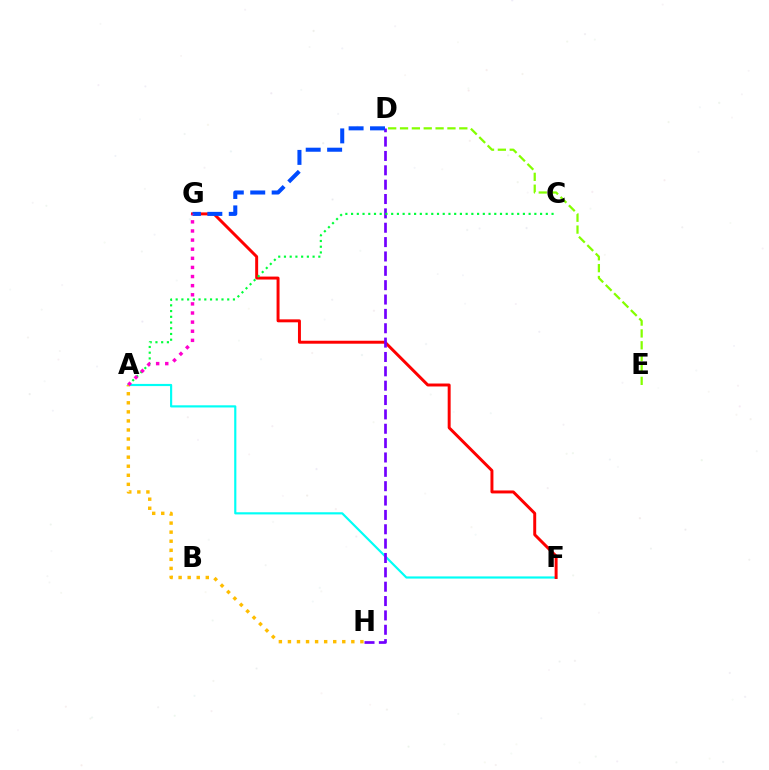{('A', 'F'): [{'color': '#00fff6', 'line_style': 'solid', 'thickness': 1.56}], ('F', 'G'): [{'color': '#ff0000', 'line_style': 'solid', 'thickness': 2.13}], ('D', 'H'): [{'color': '#7200ff', 'line_style': 'dashed', 'thickness': 1.95}], ('D', 'G'): [{'color': '#004bff', 'line_style': 'dashed', 'thickness': 2.91}], ('A', 'C'): [{'color': '#00ff39', 'line_style': 'dotted', 'thickness': 1.56}], ('A', 'H'): [{'color': '#ffbd00', 'line_style': 'dotted', 'thickness': 2.46}], ('D', 'E'): [{'color': '#84ff00', 'line_style': 'dashed', 'thickness': 1.61}], ('A', 'G'): [{'color': '#ff00cf', 'line_style': 'dotted', 'thickness': 2.48}]}